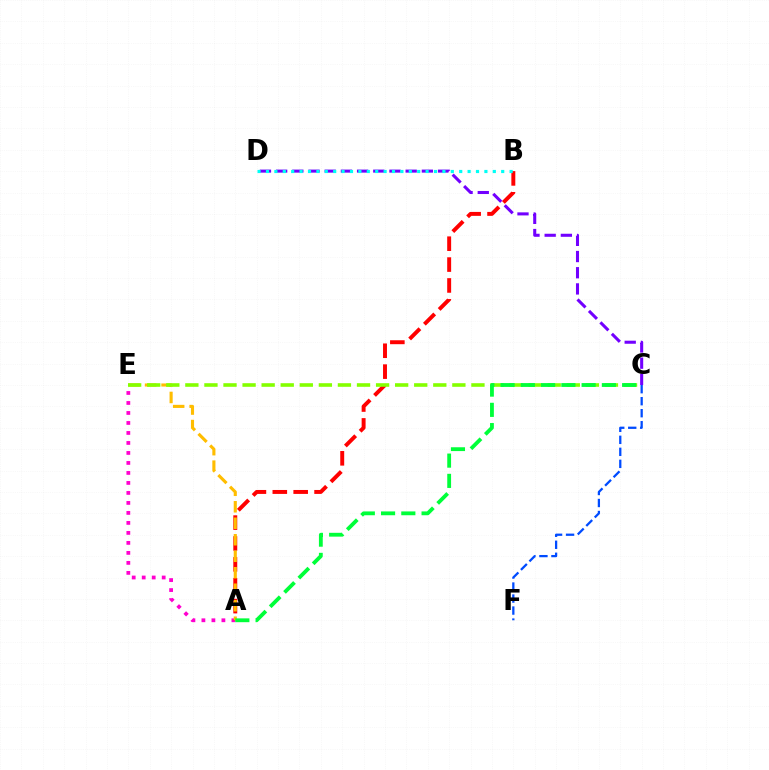{('C', 'F'): [{'color': '#004bff', 'line_style': 'dashed', 'thickness': 1.63}], ('A', 'E'): [{'color': '#ff00cf', 'line_style': 'dotted', 'thickness': 2.72}, {'color': '#ffbd00', 'line_style': 'dashed', 'thickness': 2.24}], ('A', 'B'): [{'color': '#ff0000', 'line_style': 'dashed', 'thickness': 2.84}], ('C', 'E'): [{'color': '#84ff00', 'line_style': 'dashed', 'thickness': 2.59}], ('C', 'D'): [{'color': '#7200ff', 'line_style': 'dashed', 'thickness': 2.2}], ('B', 'D'): [{'color': '#00fff6', 'line_style': 'dotted', 'thickness': 2.28}], ('A', 'C'): [{'color': '#00ff39', 'line_style': 'dashed', 'thickness': 2.75}]}